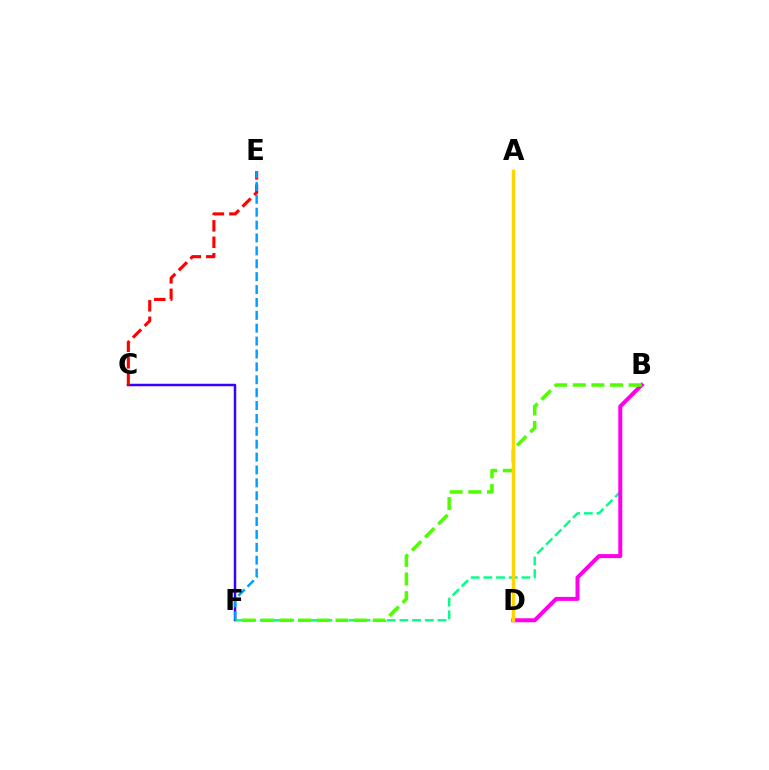{('C', 'F'): [{'color': '#3700ff', 'line_style': 'solid', 'thickness': 1.79}], ('B', 'F'): [{'color': '#00ff86', 'line_style': 'dashed', 'thickness': 1.72}, {'color': '#4fff00', 'line_style': 'dashed', 'thickness': 2.53}], ('B', 'D'): [{'color': '#ff00ed', 'line_style': 'solid', 'thickness': 2.88}], ('C', 'E'): [{'color': '#ff0000', 'line_style': 'dashed', 'thickness': 2.24}], ('A', 'D'): [{'color': '#ffd500', 'line_style': 'solid', 'thickness': 2.5}], ('E', 'F'): [{'color': '#009eff', 'line_style': 'dashed', 'thickness': 1.75}]}